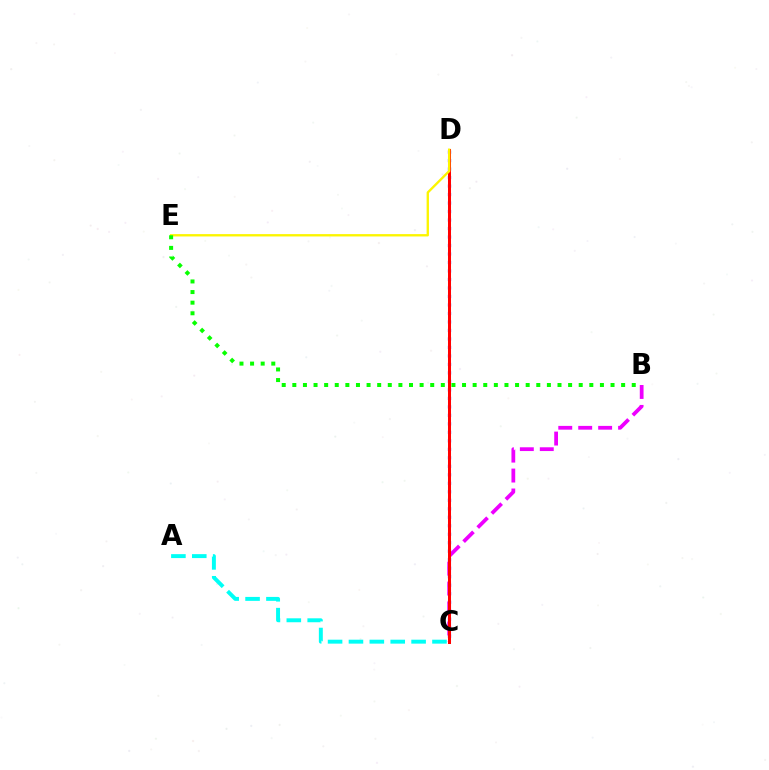{('C', 'D'): [{'color': '#0010ff', 'line_style': 'dotted', 'thickness': 2.31}, {'color': '#ff0000', 'line_style': 'solid', 'thickness': 2.17}], ('B', 'C'): [{'color': '#ee00ff', 'line_style': 'dashed', 'thickness': 2.71}], ('D', 'E'): [{'color': '#fcf500', 'line_style': 'solid', 'thickness': 1.69}], ('B', 'E'): [{'color': '#08ff00', 'line_style': 'dotted', 'thickness': 2.88}], ('A', 'C'): [{'color': '#00fff6', 'line_style': 'dashed', 'thickness': 2.84}]}